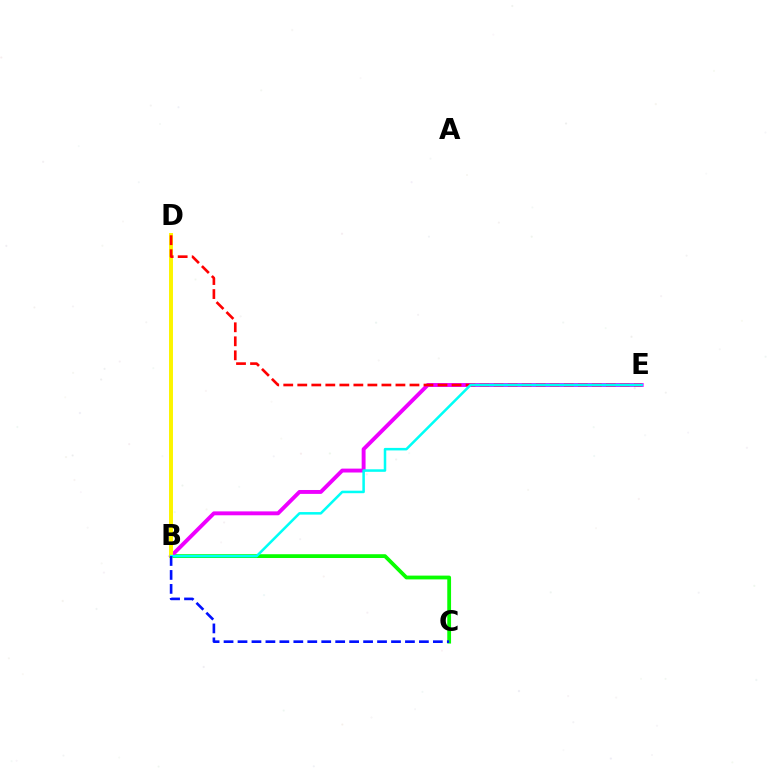{('B', 'C'): [{'color': '#08ff00', 'line_style': 'solid', 'thickness': 2.73}, {'color': '#0010ff', 'line_style': 'dashed', 'thickness': 1.9}], ('B', 'E'): [{'color': '#ee00ff', 'line_style': 'solid', 'thickness': 2.81}, {'color': '#00fff6', 'line_style': 'solid', 'thickness': 1.82}], ('B', 'D'): [{'color': '#fcf500', 'line_style': 'solid', 'thickness': 2.85}], ('D', 'E'): [{'color': '#ff0000', 'line_style': 'dashed', 'thickness': 1.91}]}